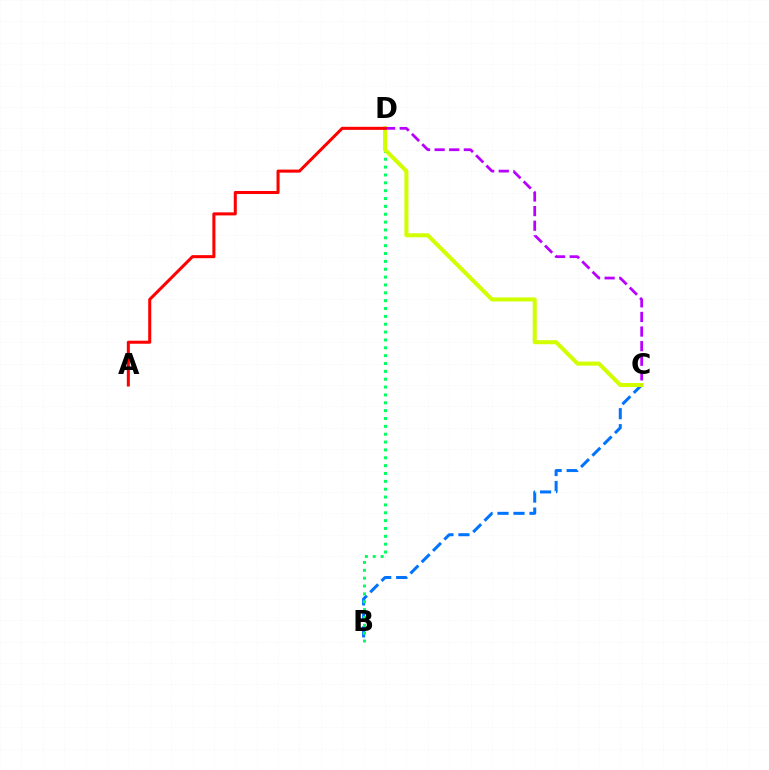{('B', 'C'): [{'color': '#0074ff', 'line_style': 'dashed', 'thickness': 2.17}], ('B', 'D'): [{'color': '#00ff5c', 'line_style': 'dotted', 'thickness': 2.13}], ('C', 'D'): [{'color': '#d1ff00', 'line_style': 'solid', 'thickness': 2.9}, {'color': '#b900ff', 'line_style': 'dashed', 'thickness': 1.98}], ('A', 'D'): [{'color': '#ff0000', 'line_style': 'solid', 'thickness': 2.19}]}